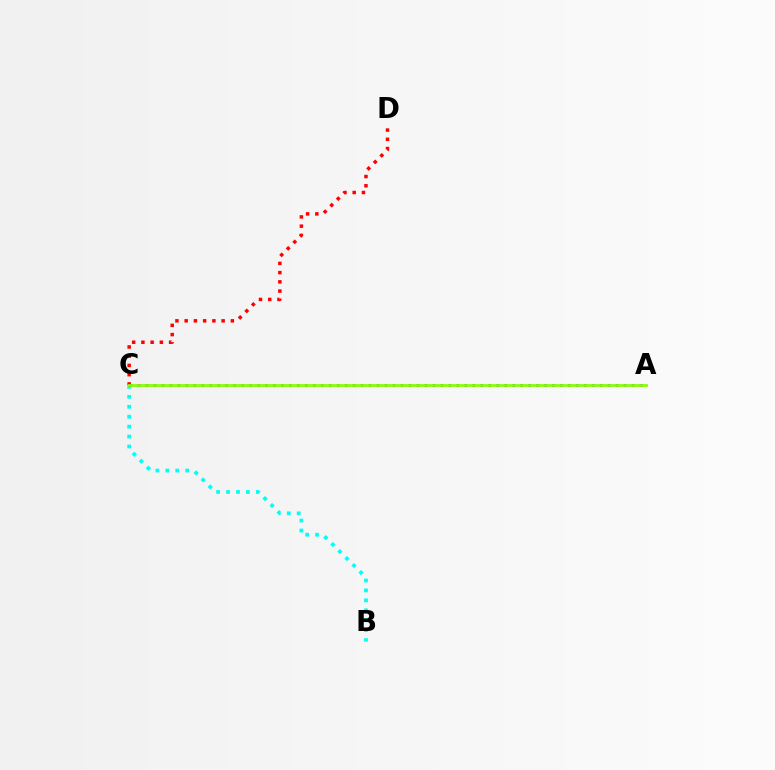{('B', 'C'): [{'color': '#00fff6', 'line_style': 'dotted', 'thickness': 2.7}], ('C', 'D'): [{'color': '#ff0000', 'line_style': 'dotted', 'thickness': 2.51}], ('A', 'C'): [{'color': '#7200ff', 'line_style': 'dotted', 'thickness': 2.17}, {'color': '#84ff00', 'line_style': 'solid', 'thickness': 1.99}]}